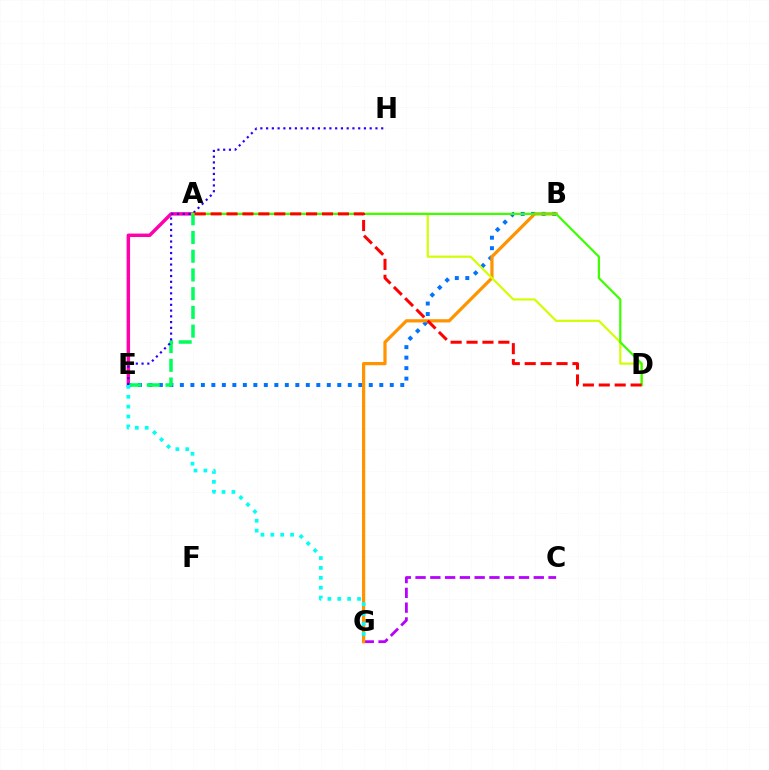{('C', 'G'): [{'color': '#b900ff', 'line_style': 'dashed', 'thickness': 2.01}], ('B', 'E'): [{'color': '#0074ff', 'line_style': 'dotted', 'thickness': 2.85}], ('A', 'E'): [{'color': '#ff00ac', 'line_style': 'solid', 'thickness': 2.48}, {'color': '#00ff5c', 'line_style': 'dashed', 'thickness': 2.54}], ('B', 'G'): [{'color': '#ff9400', 'line_style': 'solid', 'thickness': 2.33}], ('A', 'D'): [{'color': '#d1ff00', 'line_style': 'solid', 'thickness': 1.55}, {'color': '#3dff00', 'line_style': 'solid', 'thickness': 1.58}, {'color': '#ff0000', 'line_style': 'dashed', 'thickness': 2.16}], ('E', 'H'): [{'color': '#2500ff', 'line_style': 'dotted', 'thickness': 1.56}], ('E', 'G'): [{'color': '#00fff6', 'line_style': 'dotted', 'thickness': 2.68}]}